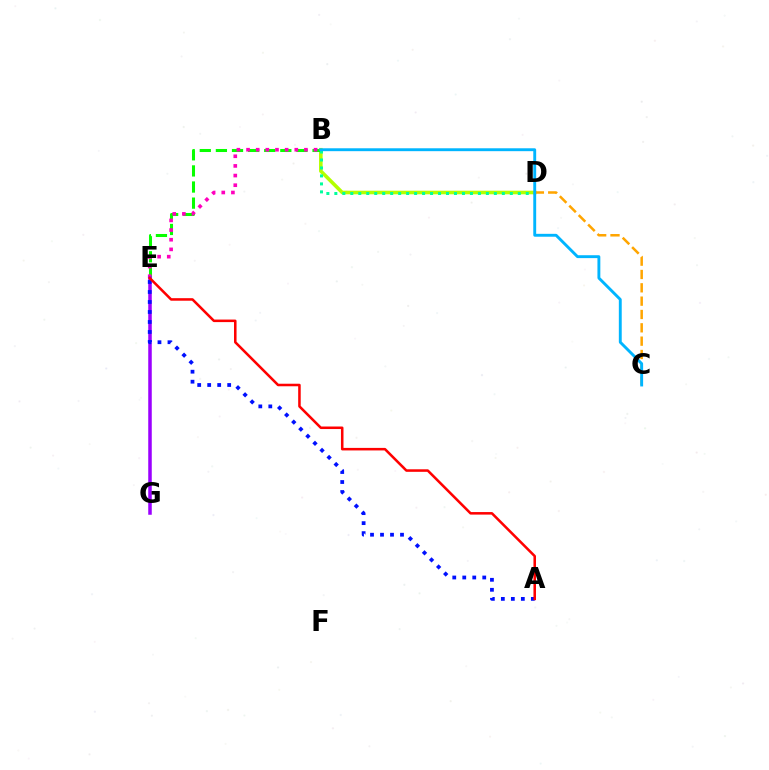{('B', 'D'): [{'color': '#b3ff00', 'line_style': 'solid', 'thickness': 2.59}, {'color': '#00ff9d', 'line_style': 'dotted', 'thickness': 2.17}], ('B', 'E'): [{'color': '#08ff00', 'line_style': 'dashed', 'thickness': 2.19}, {'color': '#ff00bd', 'line_style': 'dotted', 'thickness': 2.62}], ('E', 'G'): [{'color': '#9b00ff', 'line_style': 'solid', 'thickness': 2.53}], ('A', 'E'): [{'color': '#0010ff', 'line_style': 'dotted', 'thickness': 2.72}, {'color': '#ff0000', 'line_style': 'solid', 'thickness': 1.83}], ('C', 'D'): [{'color': '#ffa500', 'line_style': 'dashed', 'thickness': 1.81}], ('B', 'C'): [{'color': '#00b5ff', 'line_style': 'solid', 'thickness': 2.08}]}